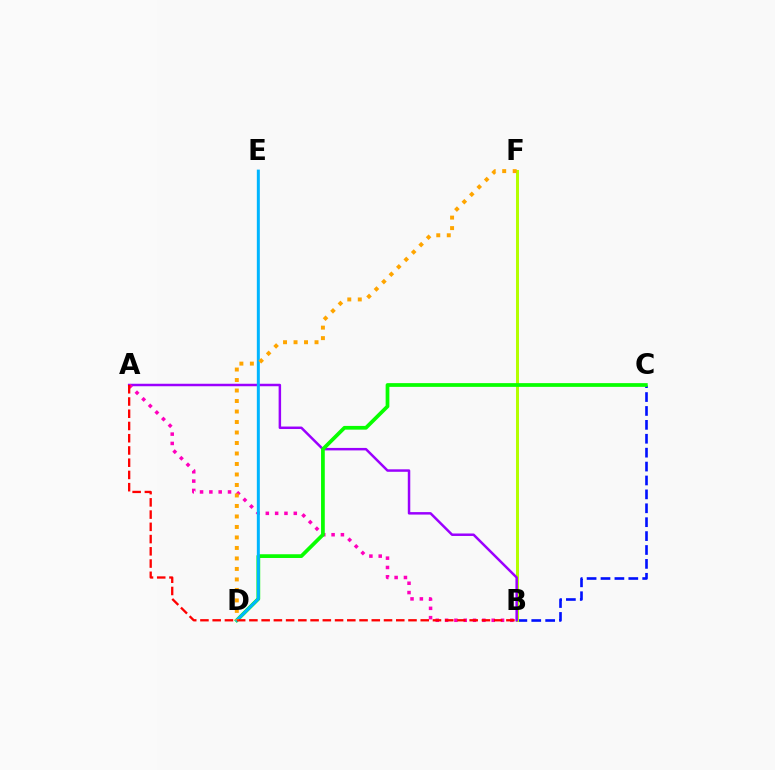{('B', 'F'): [{'color': '#00ff9d', 'line_style': 'solid', 'thickness': 1.97}, {'color': '#b3ff00', 'line_style': 'solid', 'thickness': 2.17}], ('B', 'C'): [{'color': '#0010ff', 'line_style': 'dashed', 'thickness': 1.89}], ('A', 'B'): [{'color': '#9b00ff', 'line_style': 'solid', 'thickness': 1.79}, {'color': '#ff00bd', 'line_style': 'dotted', 'thickness': 2.53}, {'color': '#ff0000', 'line_style': 'dashed', 'thickness': 1.66}], ('C', 'D'): [{'color': '#08ff00', 'line_style': 'solid', 'thickness': 2.69}], ('D', 'E'): [{'color': '#00b5ff', 'line_style': 'solid', 'thickness': 2.15}], ('D', 'F'): [{'color': '#ffa500', 'line_style': 'dotted', 'thickness': 2.85}]}